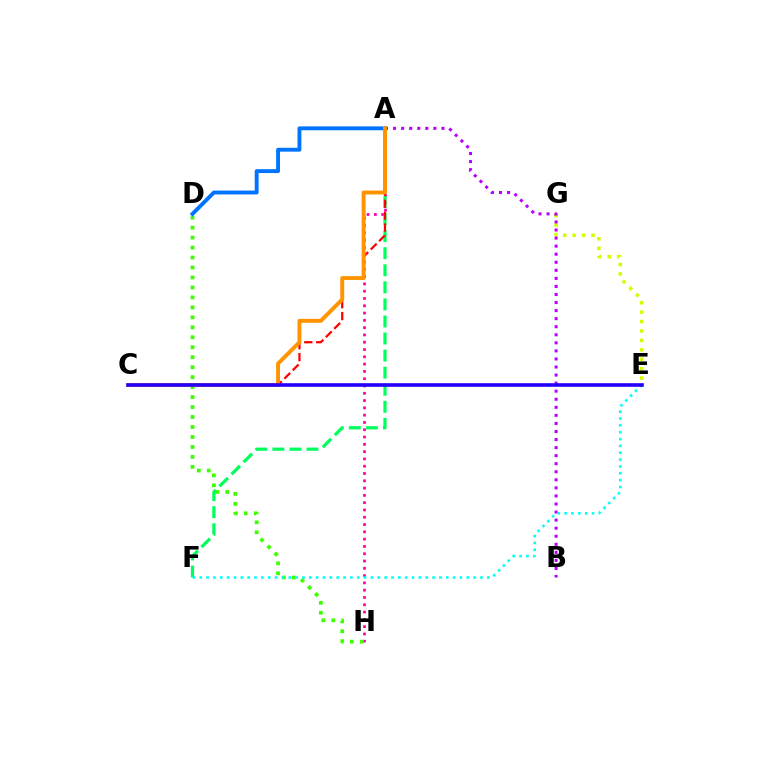{('E', 'G'): [{'color': '#d1ff00', 'line_style': 'dotted', 'thickness': 2.56}], ('A', 'H'): [{'color': '#ff00ac', 'line_style': 'dotted', 'thickness': 1.98}], ('A', 'B'): [{'color': '#b900ff', 'line_style': 'dotted', 'thickness': 2.19}], ('A', 'F'): [{'color': '#00ff5c', 'line_style': 'dashed', 'thickness': 2.32}], ('A', 'C'): [{'color': '#ff0000', 'line_style': 'dashed', 'thickness': 1.61}, {'color': '#ff9400', 'line_style': 'solid', 'thickness': 2.83}], ('D', 'H'): [{'color': '#3dff00', 'line_style': 'dotted', 'thickness': 2.71}], ('A', 'D'): [{'color': '#0074ff', 'line_style': 'solid', 'thickness': 2.79}], ('E', 'F'): [{'color': '#00fff6', 'line_style': 'dotted', 'thickness': 1.86}], ('C', 'E'): [{'color': '#2500ff', 'line_style': 'solid', 'thickness': 2.61}]}